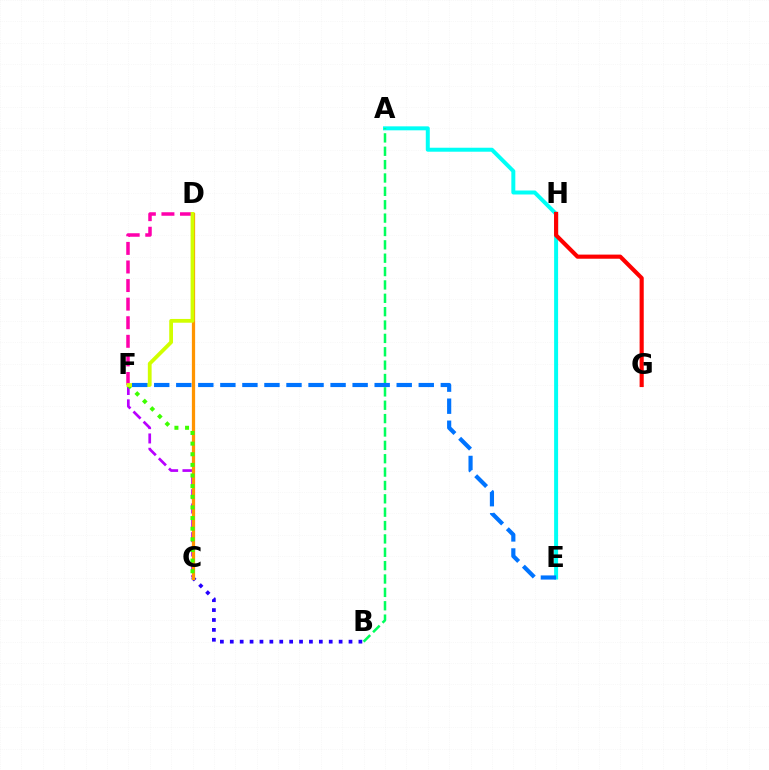{('C', 'F'): [{'color': '#b900ff', 'line_style': 'dashed', 'thickness': 1.95}, {'color': '#3dff00', 'line_style': 'dotted', 'thickness': 2.89}], ('D', 'F'): [{'color': '#ff00ac', 'line_style': 'dashed', 'thickness': 2.52}, {'color': '#d1ff00', 'line_style': 'solid', 'thickness': 2.72}], ('B', 'C'): [{'color': '#2500ff', 'line_style': 'dotted', 'thickness': 2.69}], ('A', 'E'): [{'color': '#00fff6', 'line_style': 'solid', 'thickness': 2.86}], ('G', 'H'): [{'color': '#ff0000', 'line_style': 'solid', 'thickness': 2.97}], ('C', 'D'): [{'color': '#ff9400', 'line_style': 'solid', 'thickness': 2.34}], ('A', 'B'): [{'color': '#00ff5c', 'line_style': 'dashed', 'thickness': 1.82}], ('E', 'F'): [{'color': '#0074ff', 'line_style': 'dashed', 'thickness': 2.99}]}